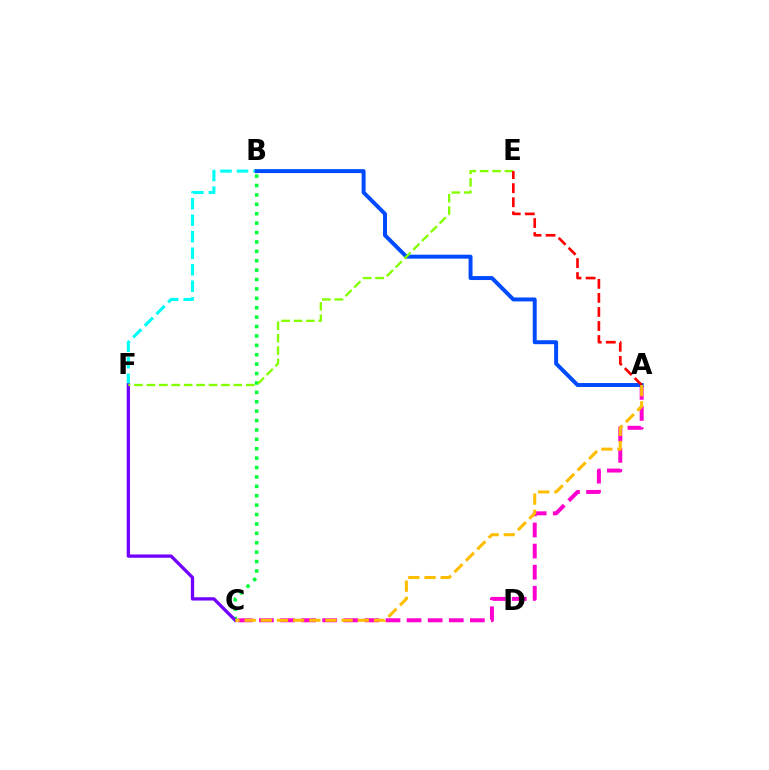{('A', 'C'): [{'color': '#ff00cf', 'line_style': 'dashed', 'thickness': 2.87}, {'color': '#ffbd00', 'line_style': 'dashed', 'thickness': 2.2}], ('B', 'C'): [{'color': '#00ff39', 'line_style': 'dotted', 'thickness': 2.55}], ('B', 'F'): [{'color': '#00fff6', 'line_style': 'dashed', 'thickness': 2.24}], ('A', 'B'): [{'color': '#004bff', 'line_style': 'solid', 'thickness': 2.84}], ('C', 'F'): [{'color': '#7200ff', 'line_style': 'solid', 'thickness': 2.37}], ('E', 'F'): [{'color': '#84ff00', 'line_style': 'dashed', 'thickness': 1.69}], ('A', 'E'): [{'color': '#ff0000', 'line_style': 'dashed', 'thickness': 1.91}]}